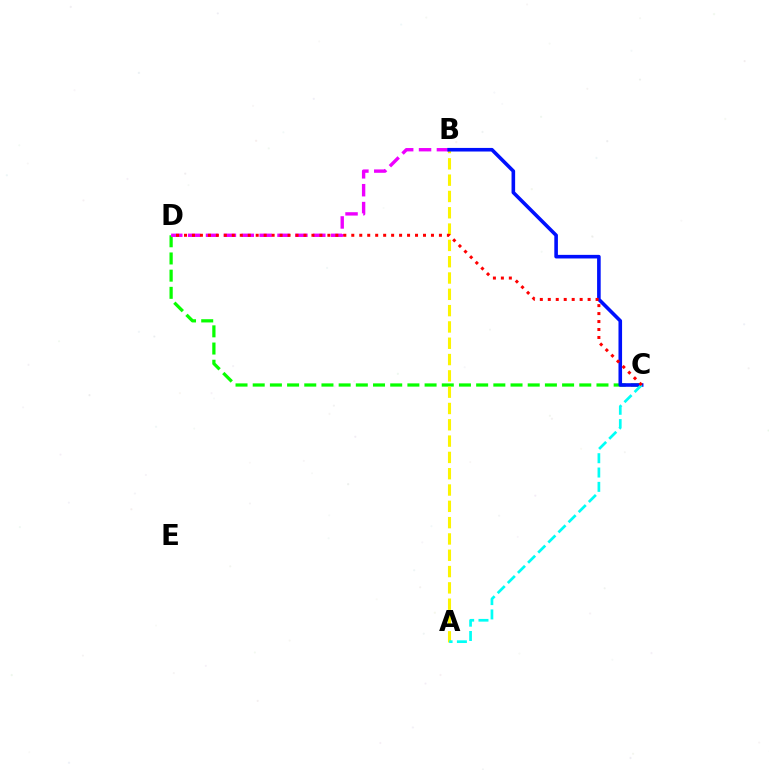{('C', 'D'): [{'color': '#08ff00', 'line_style': 'dashed', 'thickness': 2.34}, {'color': '#ff0000', 'line_style': 'dotted', 'thickness': 2.16}], ('A', 'B'): [{'color': '#fcf500', 'line_style': 'dashed', 'thickness': 2.22}], ('B', 'D'): [{'color': '#ee00ff', 'line_style': 'dashed', 'thickness': 2.43}], ('B', 'C'): [{'color': '#0010ff', 'line_style': 'solid', 'thickness': 2.59}], ('A', 'C'): [{'color': '#00fff6', 'line_style': 'dashed', 'thickness': 1.95}]}